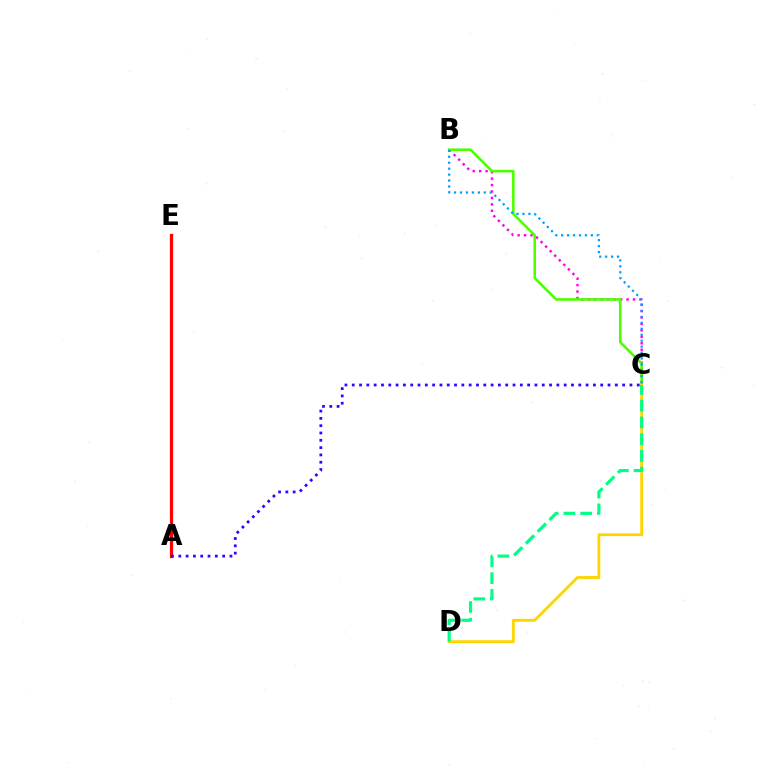{('B', 'C'): [{'color': '#ff00ed', 'line_style': 'dotted', 'thickness': 1.75}, {'color': '#4fff00', 'line_style': 'solid', 'thickness': 1.88}, {'color': '#009eff', 'line_style': 'dotted', 'thickness': 1.61}], ('A', 'E'): [{'color': '#ff0000', 'line_style': 'solid', 'thickness': 2.33}], ('C', 'D'): [{'color': '#ffd500', 'line_style': 'solid', 'thickness': 2.03}, {'color': '#00ff86', 'line_style': 'dashed', 'thickness': 2.27}], ('A', 'C'): [{'color': '#3700ff', 'line_style': 'dotted', 'thickness': 1.99}]}